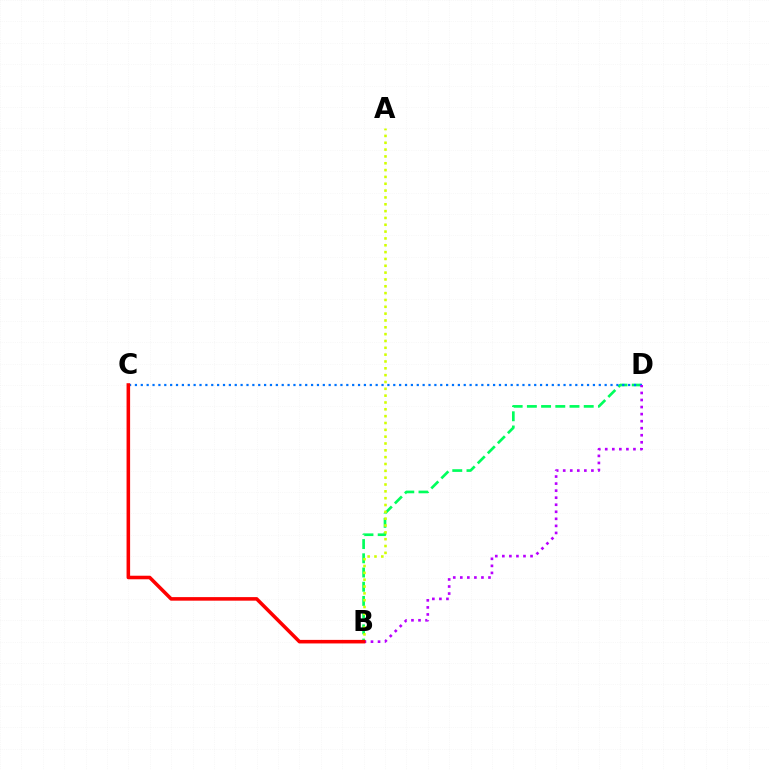{('B', 'D'): [{'color': '#00ff5c', 'line_style': 'dashed', 'thickness': 1.93}, {'color': '#b900ff', 'line_style': 'dotted', 'thickness': 1.91}], ('C', 'D'): [{'color': '#0074ff', 'line_style': 'dotted', 'thickness': 1.6}], ('A', 'B'): [{'color': '#d1ff00', 'line_style': 'dotted', 'thickness': 1.86}], ('B', 'C'): [{'color': '#ff0000', 'line_style': 'solid', 'thickness': 2.56}]}